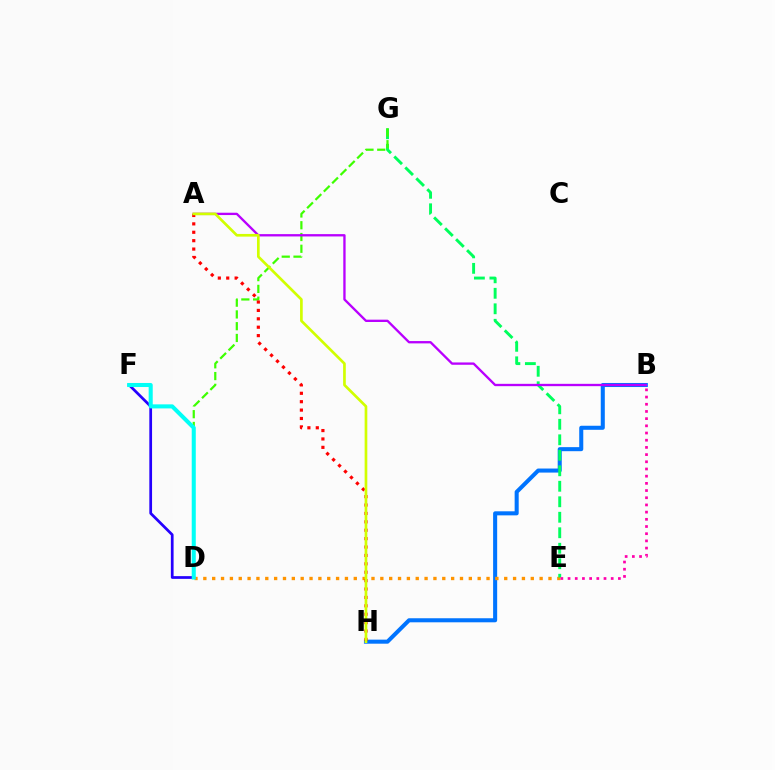{('B', 'H'): [{'color': '#0074ff', 'line_style': 'solid', 'thickness': 2.92}], ('D', 'E'): [{'color': '#ff9400', 'line_style': 'dotted', 'thickness': 2.4}], ('E', 'G'): [{'color': '#00ff5c', 'line_style': 'dashed', 'thickness': 2.1}], ('D', 'G'): [{'color': '#3dff00', 'line_style': 'dashed', 'thickness': 1.6}], ('D', 'F'): [{'color': '#2500ff', 'line_style': 'solid', 'thickness': 1.97}, {'color': '#00fff6', 'line_style': 'solid', 'thickness': 2.92}], ('A', 'B'): [{'color': '#b900ff', 'line_style': 'solid', 'thickness': 1.68}], ('A', 'H'): [{'color': '#ff0000', 'line_style': 'dotted', 'thickness': 2.28}, {'color': '#d1ff00', 'line_style': 'solid', 'thickness': 1.93}], ('B', 'E'): [{'color': '#ff00ac', 'line_style': 'dotted', 'thickness': 1.95}]}